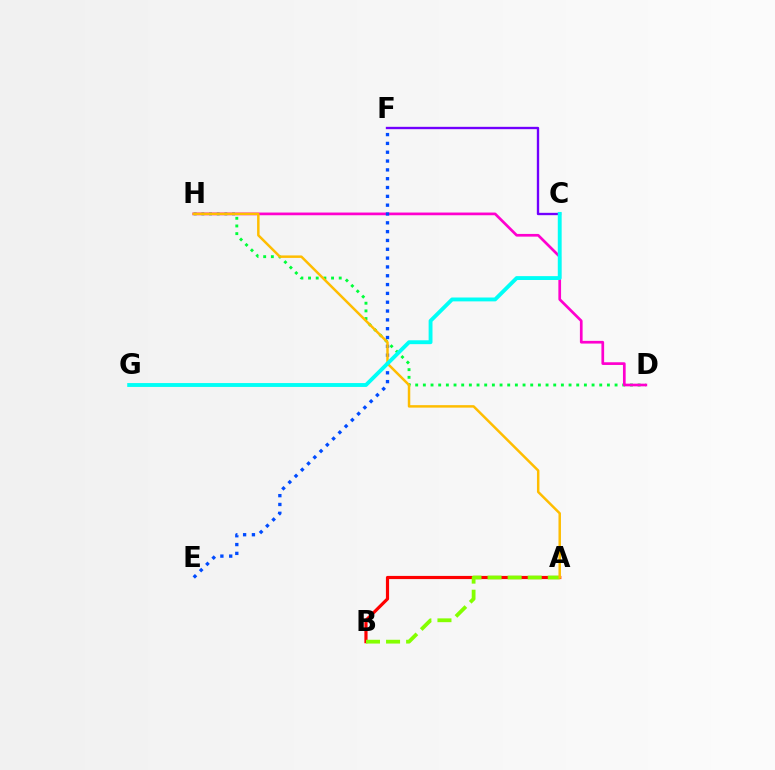{('A', 'B'): [{'color': '#ff0000', 'line_style': 'solid', 'thickness': 2.28}, {'color': '#84ff00', 'line_style': 'dashed', 'thickness': 2.73}], ('C', 'F'): [{'color': '#7200ff', 'line_style': 'solid', 'thickness': 1.69}], ('D', 'H'): [{'color': '#00ff39', 'line_style': 'dotted', 'thickness': 2.08}, {'color': '#ff00cf', 'line_style': 'solid', 'thickness': 1.94}], ('E', 'F'): [{'color': '#004bff', 'line_style': 'dotted', 'thickness': 2.4}], ('A', 'H'): [{'color': '#ffbd00', 'line_style': 'solid', 'thickness': 1.79}], ('C', 'G'): [{'color': '#00fff6', 'line_style': 'solid', 'thickness': 2.79}]}